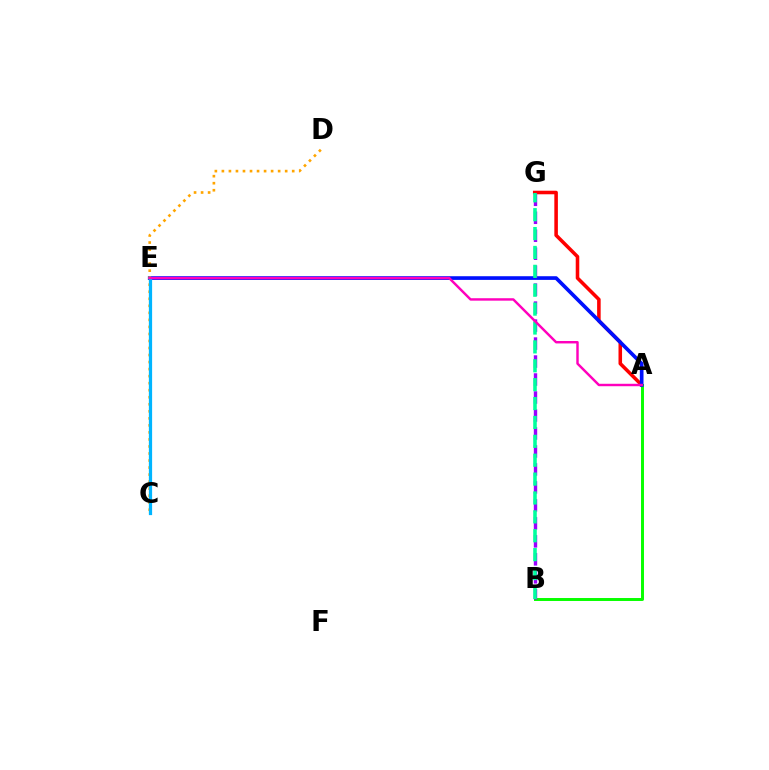{('A', 'G'): [{'color': '#ff0000', 'line_style': 'solid', 'thickness': 2.56}], ('A', 'B'): [{'color': '#08ff00', 'line_style': 'solid', 'thickness': 2.13}], ('A', 'E'): [{'color': '#0010ff', 'line_style': 'solid', 'thickness': 2.65}, {'color': '#ff00bd', 'line_style': 'solid', 'thickness': 1.76}], ('B', 'G'): [{'color': '#9b00ff', 'line_style': 'dashed', 'thickness': 2.44}, {'color': '#00ff9d', 'line_style': 'dashed', 'thickness': 2.57}], ('C', 'D'): [{'color': '#ffa500', 'line_style': 'dotted', 'thickness': 1.91}], ('C', 'E'): [{'color': '#b3ff00', 'line_style': 'solid', 'thickness': 1.52}, {'color': '#00b5ff', 'line_style': 'solid', 'thickness': 2.32}]}